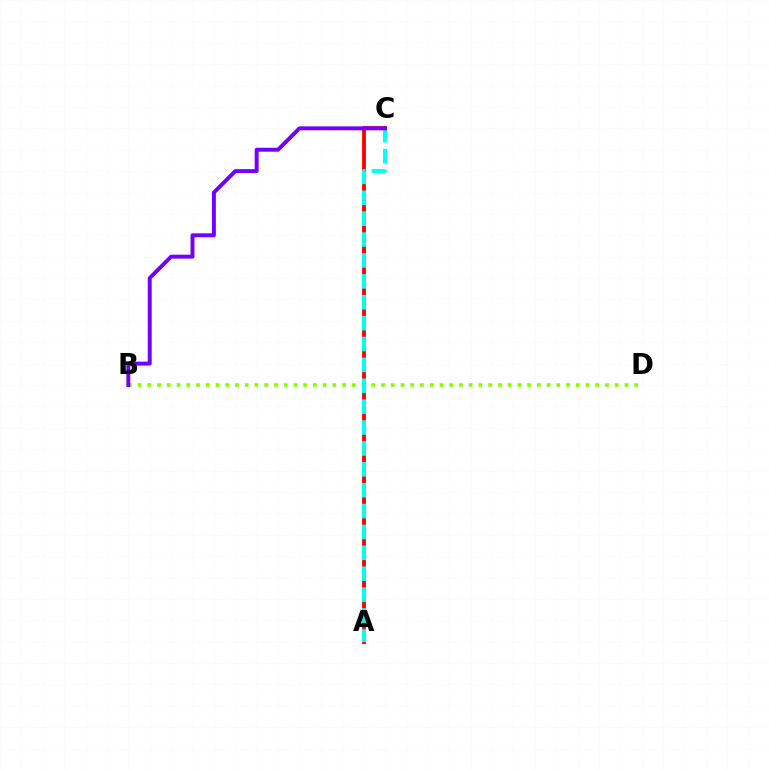{('B', 'D'): [{'color': '#84ff00', 'line_style': 'dotted', 'thickness': 2.65}], ('A', 'C'): [{'color': '#ff0000', 'line_style': 'solid', 'thickness': 2.77}, {'color': '#00fff6', 'line_style': 'dashed', 'thickness': 2.84}], ('B', 'C'): [{'color': '#7200ff', 'line_style': 'solid', 'thickness': 2.84}]}